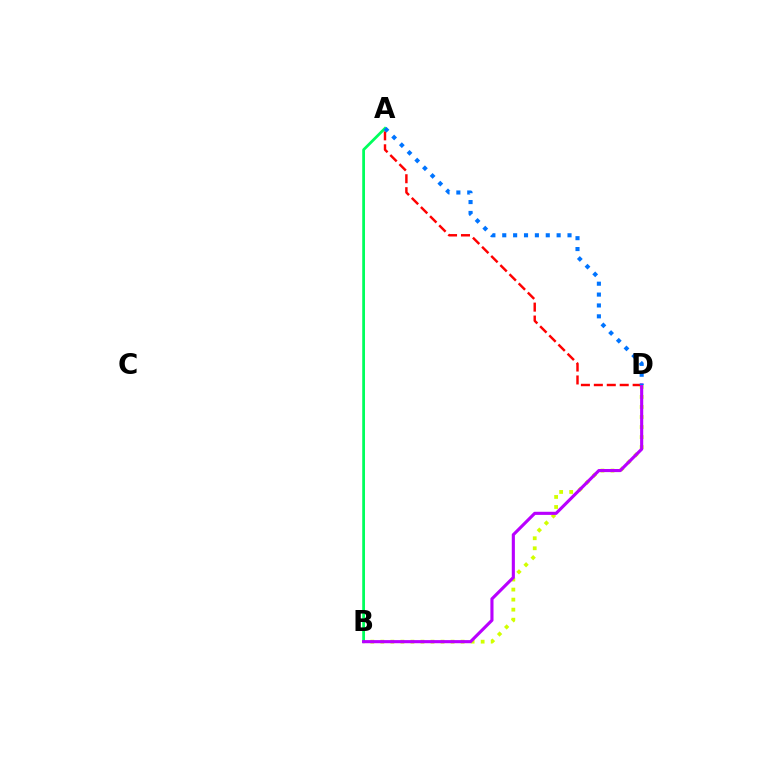{('B', 'D'): [{'color': '#d1ff00', 'line_style': 'dotted', 'thickness': 2.73}, {'color': '#b900ff', 'line_style': 'solid', 'thickness': 2.25}], ('A', 'D'): [{'color': '#ff0000', 'line_style': 'dashed', 'thickness': 1.76}, {'color': '#0074ff', 'line_style': 'dotted', 'thickness': 2.96}], ('A', 'B'): [{'color': '#00ff5c', 'line_style': 'solid', 'thickness': 1.99}]}